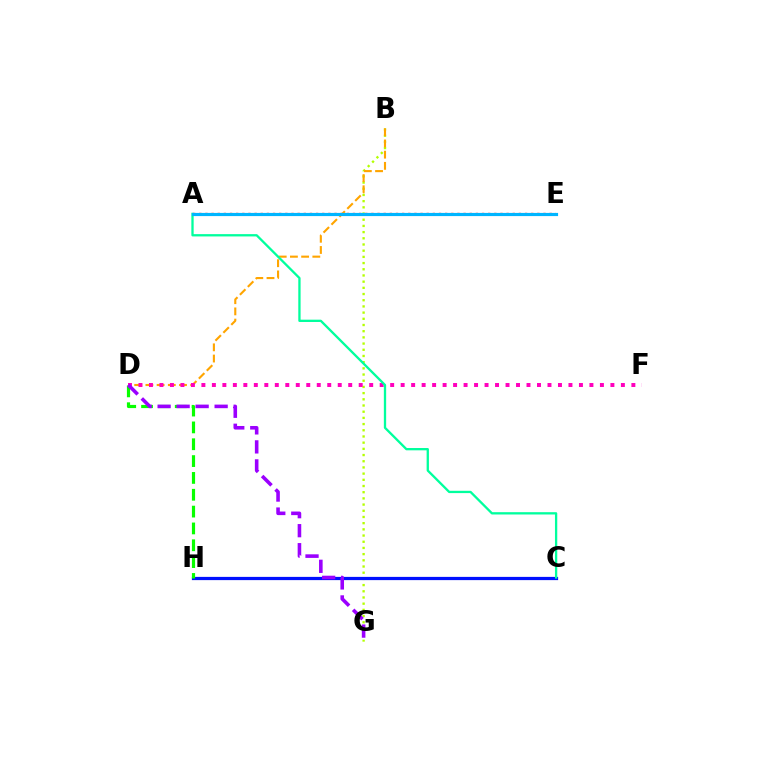{('B', 'G'): [{'color': '#b3ff00', 'line_style': 'dotted', 'thickness': 1.68}], ('A', 'E'): [{'color': '#ff0000', 'line_style': 'dotted', 'thickness': 1.67}, {'color': '#00b5ff', 'line_style': 'solid', 'thickness': 2.28}], ('B', 'D'): [{'color': '#ffa500', 'line_style': 'dashed', 'thickness': 1.52}], ('C', 'H'): [{'color': '#0010ff', 'line_style': 'solid', 'thickness': 2.32}], ('D', 'F'): [{'color': '#ff00bd', 'line_style': 'dotted', 'thickness': 2.85}], ('A', 'C'): [{'color': '#00ff9d', 'line_style': 'solid', 'thickness': 1.66}], ('D', 'H'): [{'color': '#08ff00', 'line_style': 'dashed', 'thickness': 2.29}], ('D', 'G'): [{'color': '#9b00ff', 'line_style': 'dashed', 'thickness': 2.58}]}